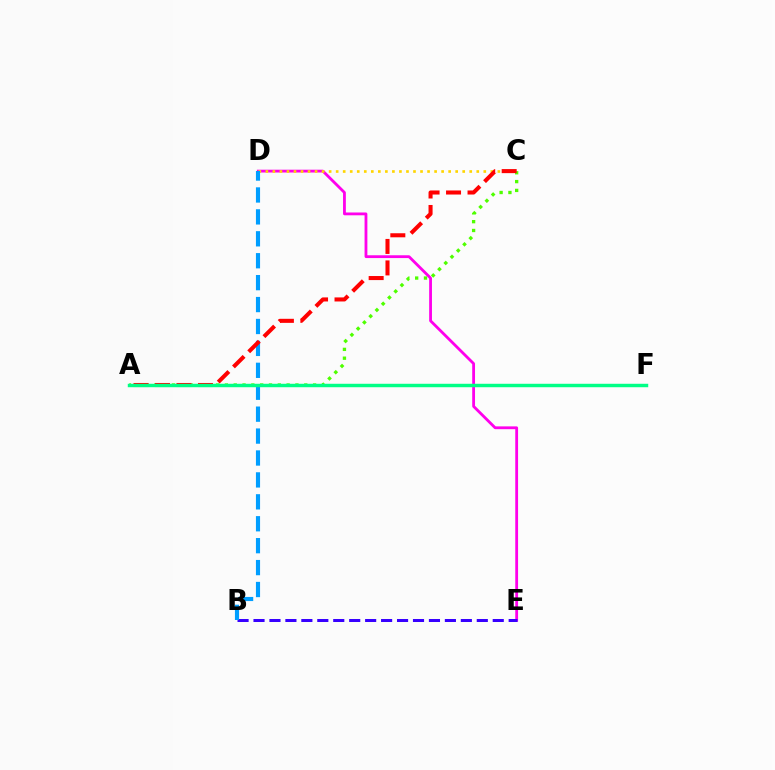{('D', 'E'): [{'color': '#ff00ed', 'line_style': 'solid', 'thickness': 2.02}], ('B', 'E'): [{'color': '#3700ff', 'line_style': 'dashed', 'thickness': 2.17}], ('C', 'D'): [{'color': '#ffd500', 'line_style': 'dotted', 'thickness': 1.91}], ('B', 'D'): [{'color': '#009eff', 'line_style': 'dashed', 'thickness': 2.98}], ('A', 'C'): [{'color': '#4fff00', 'line_style': 'dotted', 'thickness': 2.4}, {'color': '#ff0000', 'line_style': 'dashed', 'thickness': 2.92}], ('A', 'F'): [{'color': '#00ff86', 'line_style': 'solid', 'thickness': 2.48}]}